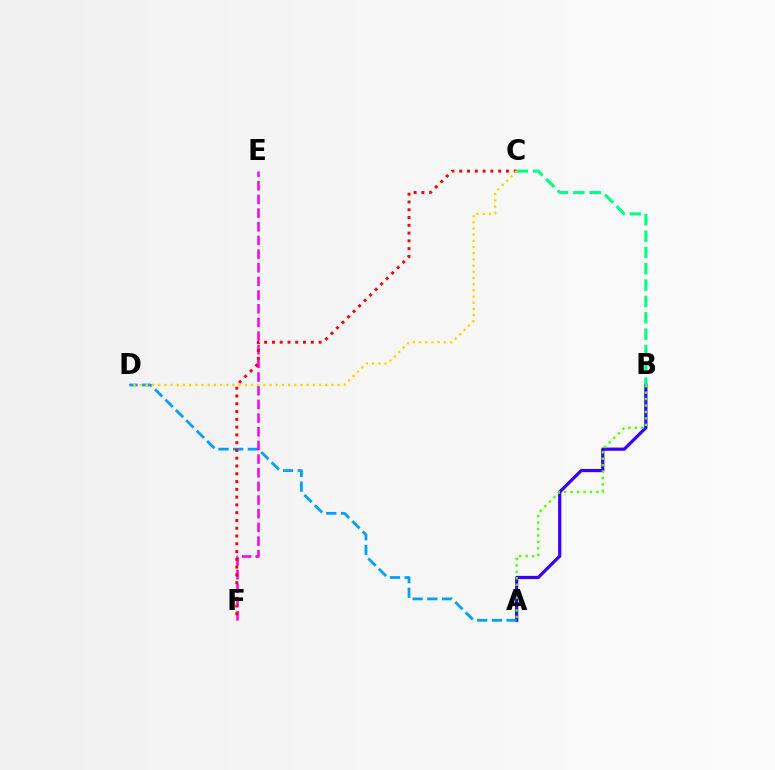{('A', 'B'): [{'color': '#3700ff', 'line_style': 'solid', 'thickness': 2.33}, {'color': '#4fff00', 'line_style': 'dotted', 'thickness': 1.75}], ('A', 'D'): [{'color': '#009eff', 'line_style': 'dashed', 'thickness': 1.99}], ('E', 'F'): [{'color': '#ff00ed', 'line_style': 'dashed', 'thickness': 1.86}], ('C', 'F'): [{'color': '#ff0000', 'line_style': 'dotted', 'thickness': 2.11}], ('B', 'C'): [{'color': '#00ff86', 'line_style': 'dashed', 'thickness': 2.22}], ('C', 'D'): [{'color': '#ffd500', 'line_style': 'dotted', 'thickness': 1.68}]}